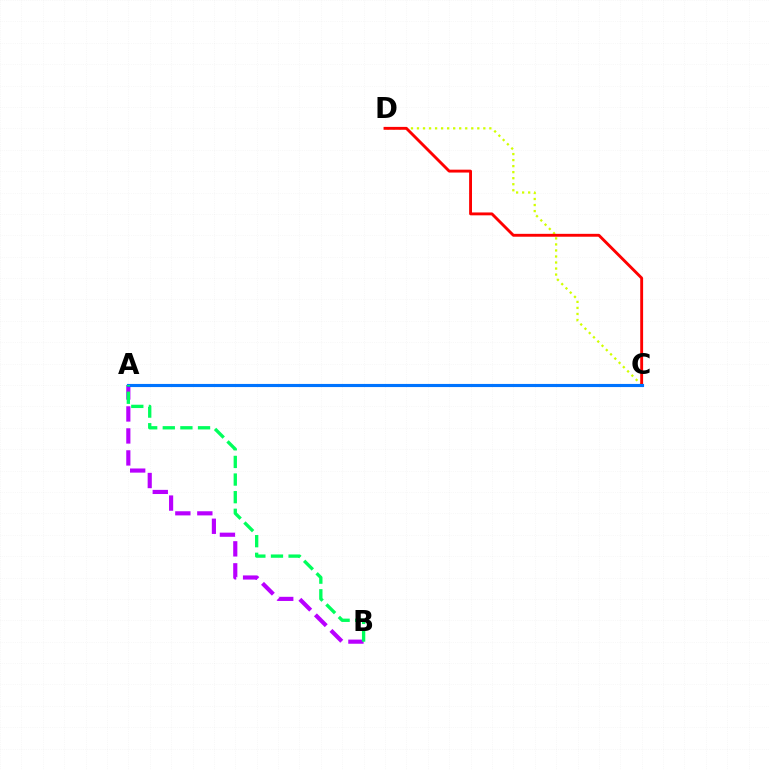{('A', 'B'): [{'color': '#b900ff', 'line_style': 'dashed', 'thickness': 2.99}, {'color': '#00ff5c', 'line_style': 'dashed', 'thickness': 2.39}], ('C', 'D'): [{'color': '#d1ff00', 'line_style': 'dotted', 'thickness': 1.64}, {'color': '#ff0000', 'line_style': 'solid', 'thickness': 2.07}], ('A', 'C'): [{'color': '#0074ff', 'line_style': 'solid', 'thickness': 2.25}]}